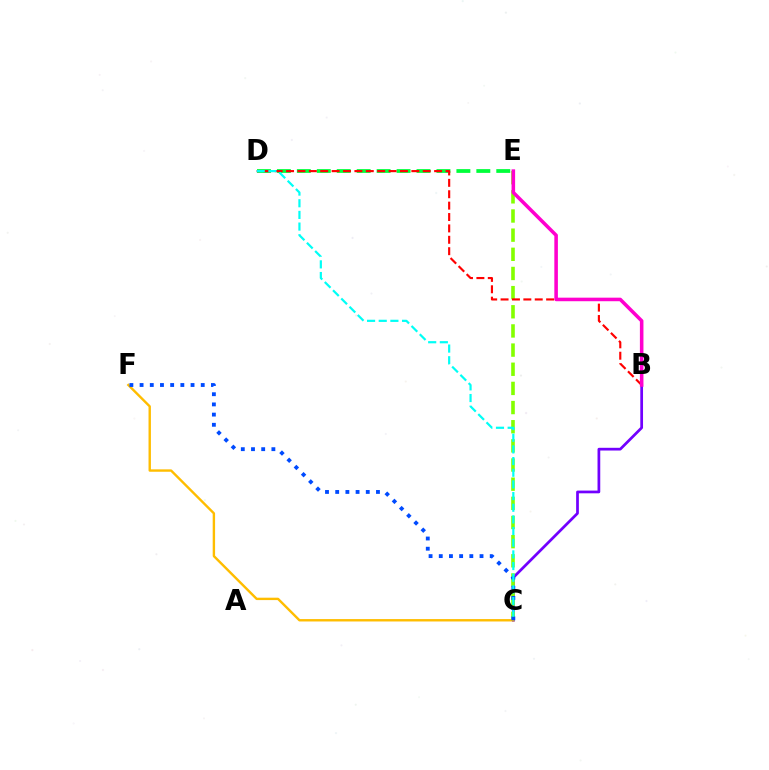{('B', 'C'): [{'color': '#7200ff', 'line_style': 'solid', 'thickness': 1.96}], ('D', 'E'): [{'color': '#00ff39', 'line_style': 'dashed', 'thickness': 2.71}], ('C', 'E'): [{'color': '#84ff00', 'line_style': 'dashed', 'thickness': 2.6}], ('C', 'F'): [{'color': '#ffbd00', 'line_style': 'solid', 'thickness': 1.73}, {'color': '#004bff', 'line_style': 'dotted', 'thickness': 2.77}], ('B', 'D'): [{'color': '#ff0000', 'line_style': 'dashed', 'thickness': 1.55}], ('B', 'E'): [{'color': '#ff00cf', 'line_style': 'solid', 'thickness': 2.56}], ('C', 'D'): [{'color': '#00fff6', 'line_style': 'dashed', 'thickness': 1.58}]}